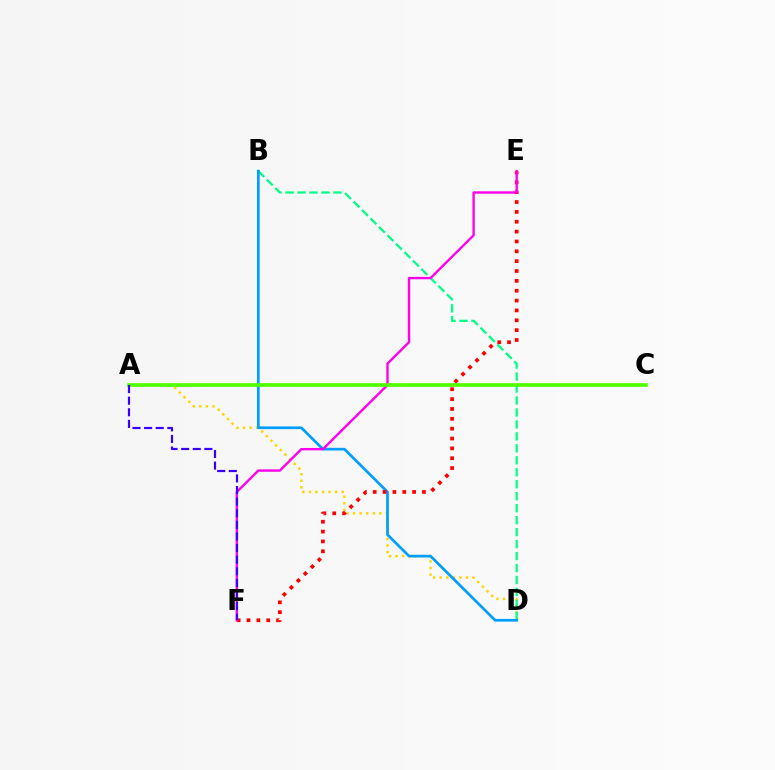{('A', 'D'): [{'color': '#ffd500', 'line_style': 'dotted', 'thickness': 1.78}], ('B', 'D'): [{'color': '#00ff86', 'line_style': 'dashed', 'thickness': 1.63}, {'color': '#009eff', 'line_style': 'solid', 'thickness': 1.95}], ('E', 'F'): [{'color': '#ff0000', 'line_style': 'dotted', 'thickness': 2.68}, {'color': '#ff00ed', 'line_style': 'solid', 'thickness': 1.72}], ('A', 'C'): [{'color': '#4fff00', 'line_style': 'solid', 'thickness': 2.61}], ('A', 'F'): [{'color': '#3700ff', 'line_style': 'dashed', 'thickness': 1.58}]}